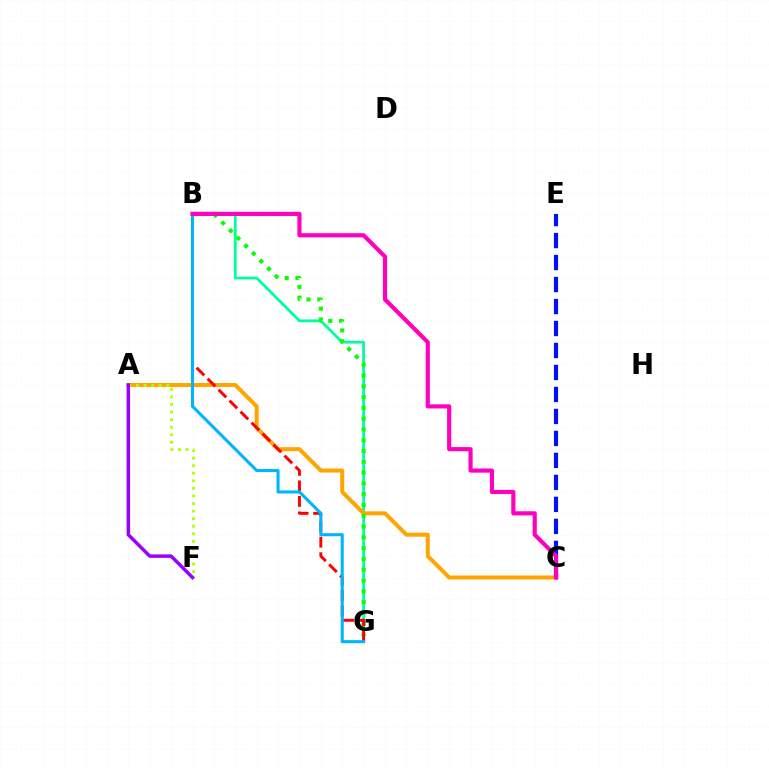{('B', 'G'): [{'color': '#00ff9d', 'line_style': 'solid', 'thickness': 2.01}, {'color': '#08ff00', 'line_style': 'dotted', 'thickness': 2.93}, {'color': '#ff0000', 'line_style': 'dashed', 'thickness': 2.11}, {'color': '#00b5ff', 'line_style': 'solid', 'thickness': 2.21}], ('A', 'C'): [{'color': '#ffa500', 'line_style': 'solid', 'thickness': 2.88}], ('C', 'E'): [{'color': '#0010ff', 'line_style': 'dashed', 'thickness': 2.99}], ('A', 'F'): [{'color': '#b3ff00', 'line_style': 'dotted', 'thickness': 2.06}, {'color': '#9b00ff', 'line_style': 'solid', 'thickness': 2.5}], ('B', 'C'): [{'color': '#ff00bd', 'line_style': 'solid', 'thickness': 2.99}]}